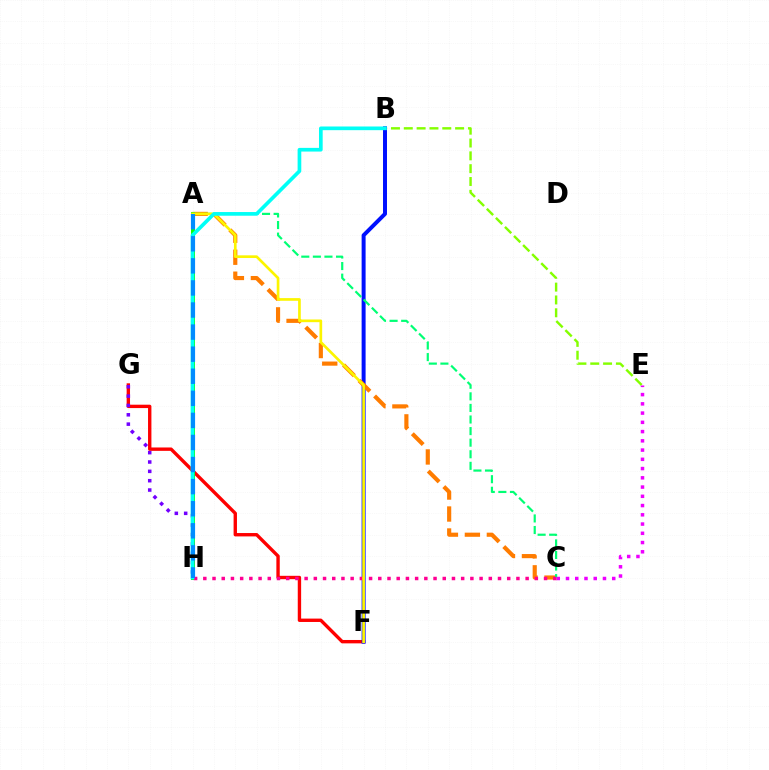{('B', 'E'): [{'color': '#84ff00', 'line_style': 'dashed', 'thickness': 1.74}], ('F', 'G'): [{'color': '#ff0000', 'line_style': 'solid', 'thickness': 2.43}], ('C', 'E'): [{'color': '#ee00ff', 'line_style': 'dotted', 'thickness': 2.51}], ('B', 'F'): [{'color': '#0010ff', 'line_style': 'solid', 'thickness': 2.86}], ('A', 'C'): [{'color': '#ff7c00', 'line_style': 'dashed', 'thickness': 2.98}, {'color': '#00ff74', 'line_style': 'dashed', 'thickness': 1.57}], ('A', 'H'): [{'color': '#08ff00', 'line_style': 'solid', 'thickness': 2.84}, {'color': '#008cff', 'line_style': 'dashed', 'thickness': 3.0}], ('G', 'H'): [{'color': '#7200ff', 'line_style': 'dotted', 'thickness': 2.54}], ('C', 'H'): [{'color': '#ff0094', 'line_style': 'dotted', 'thickness': 2.5}], ('A', 'F'): [{'color': '#fcf500', 'line_style': 'solid', 'thickness': 1.93}], ('B', 'H'): [{'color': '#00fff6', 'line_style': 'solid', 'thickness': 2.65}]}